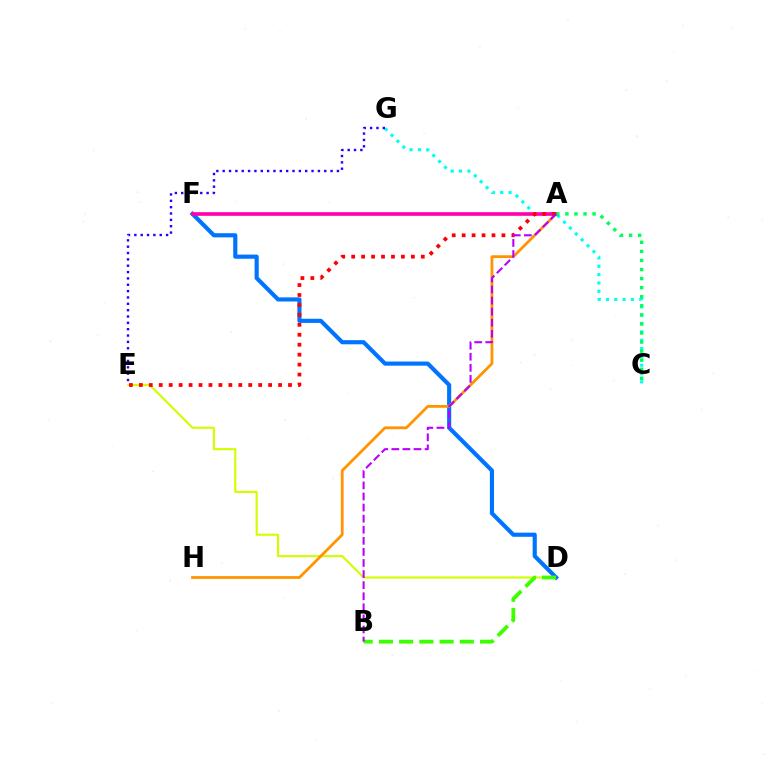{('D', 'E'): [{'color': '#d1ff00', 'line_style': 'solid', 'thickness': 1.55}], ('D', 'F'): [{'color': '#0074ff', 'line_style': 'solid', 'thickness': 2.98}], ('A', 'H'): [{'color': '#ff9400', 'line_style': 'solid', 'thickness': 2.01}], ('C', 'G'): [{'color': '#00fff6', 'line_style': 'dotted', 'thickness': 2.26}], ('A', 'F'): [{'color': '#ff00ac', 'line_style': 'solid', 'thickness': 2.61}], ('A', 'C'): [{'color': '#00ff5c', 'line_style': 'dotted', 'thickness': 2.46}], ('B', 'D'): [{'color': '#3dff00', 'line_style': 'dashed', 'thickness': 2.75}], ('E', 'G'): [{'color': '#2500ff', 'line_style': 'dotted', 'thickness': 1.72}], ('A', 'E'): [{'color': '#ff0000', 'line_style': 'dotted', 'thickness': 2.7}], ('A', 'B'): [{'color': '#b900ff', 'line_style': 'dashed', 'thickness': 1.51}]}